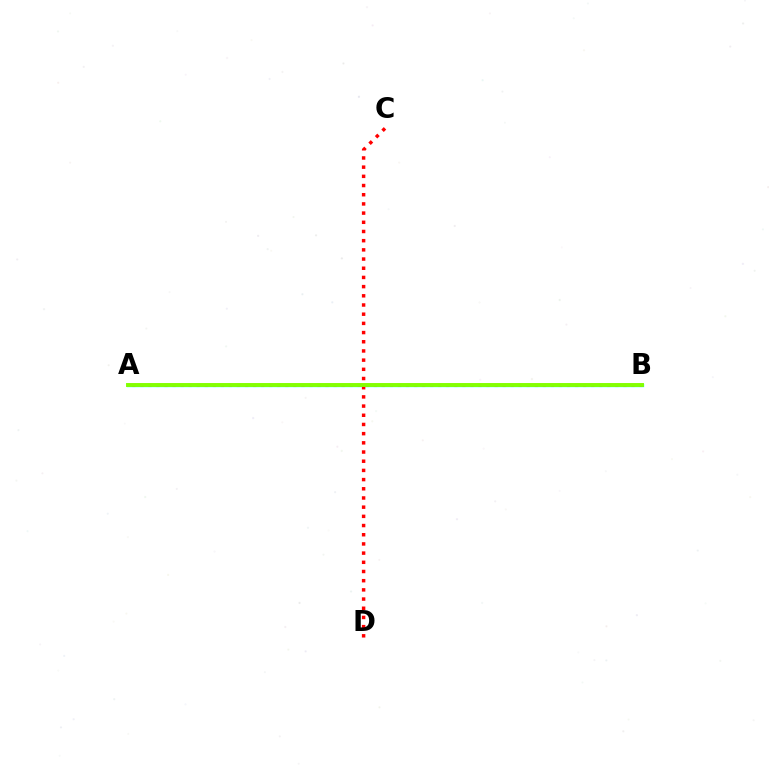{('A', 'B'): [{'color': '#00fff6', 'line_style': 'solid', 'thickness': 2.38}, {'color': '#7200ff', 'line_style': 'dotted', 'thickness': 2.19}, {'color': '#84ff00', 'line_style': 'solid', 'thickness': 2.82}], ('C', 'D'): [{'color': '#ff0000', 'line_style': 'dotted', 'thickness': 2.5}]}